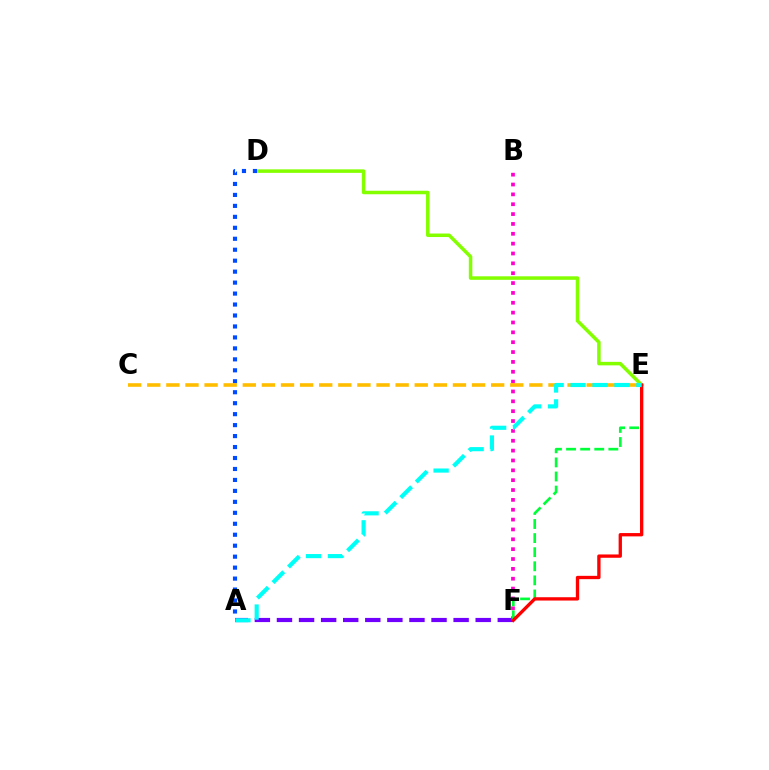{('A', 'F'): [{'color': '#7200ff', 'line_style': 'dashed', 'thickness': 3.0}], ('B', 'F'): [{'color': '#ff00cf', 'line_style': 'dotted', 'thickness': 2.68}], ('E', 'F'): [{'color': '#00ff39', 'line_style': 'dashed', 'thickness': 1.91}, {'color': '#ff0000', 'line_style': 'solid', 'thickness': 2.39}], ('D', 'E'): [{'color': '#84ff00', 'line_style': 'solid', 'thickness': 2.53}], ('A', 'D'): [{'color': '#004bff', 'line_style': 'dotted', 'thickness': 2.98}], ('C', 'E'): [{'color': '#ffbd00', 'line_style': 'dashed', 'thickness': 2.6}], ('A', 'E'): [{'color': '#00fff6', 'line_style': 'dashed', 'thickness': 2.98}]}